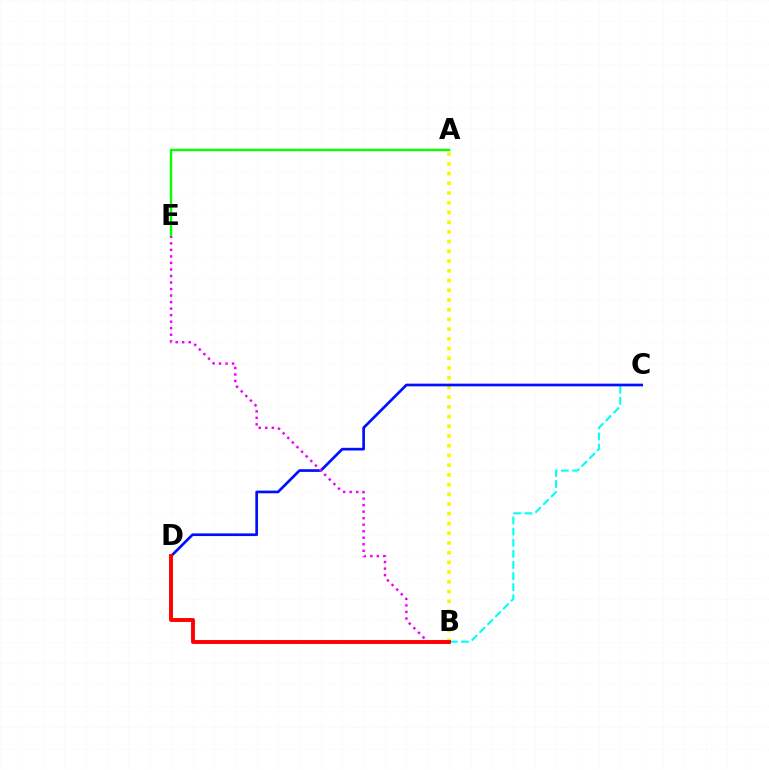{('A', 'B'): [{'color': '#fcf500', 'line_style': 'dotted', 'thickness': 2.64}], ('B', 'C'): [{'color': '#00fff6', 'line_style': 'dashed', 'thickness': 1.51}], ('C', 'D'): [{'color': '#0010ff', 'line_style': 'solid', 'thickness': 1.93}], ('B', 'E'): [{'color': '#ee00ff', 'line_style': 'dotted', 'thickness': 1.77}], ('A', 'E'): [{'color': '#08ff00', 'line_style': 'solid', 'thickness': 1.74}], ('B', 'D'): [{'color': '#ff0000', 'line_style': 'solid', 'thickness': 2.81}]}